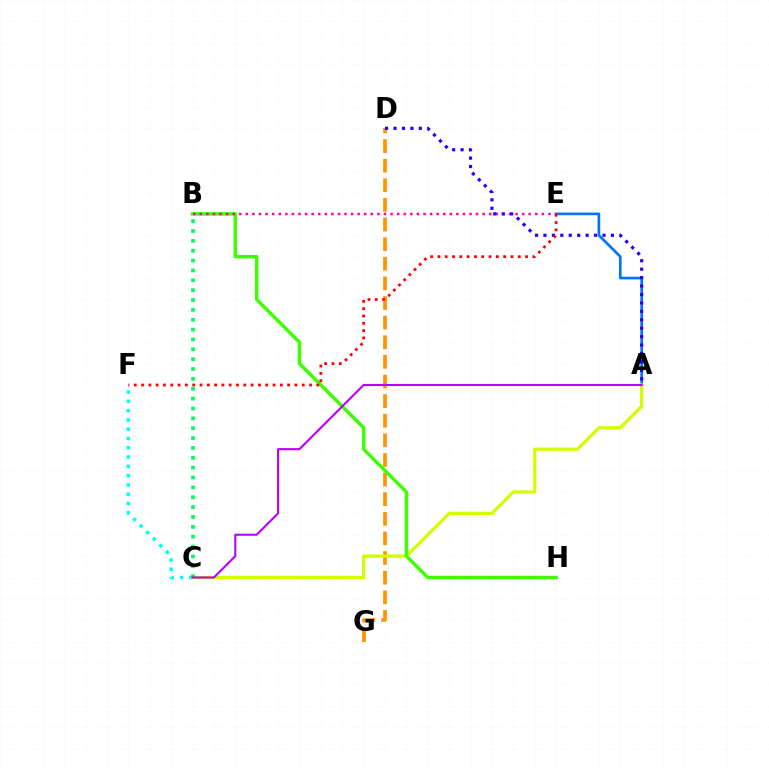{('D', 'G'): [{'color': '#ff9400', 'line_style': 'dashed', 'thickness': 2.67}], ('A', 'E'): [{'color': '#0074ff', 'line_style': 'solid', 'thickness': 1.91}], ('C', 'F'): [{'color': '#00fff6', 'line_style': 'dotted', 'thickness': 2.52}], ('A', 'C'): [{'color': '#d1ff00', 'line_style': 'solid', 'thickness': 2.32}, {'color': '#b900ff', 'line_style': 'solid', 'thickness': 1.5}], ('B', 'H'): [{'color': '#3dff00', 'line_style': 'solid', 'thickness': 2.48}], ('B', 'E'): [{'color': '#ff00ac', 'line_style': 'dotted', 'thickness': 1.79}], ('B', 'C'): [{'color': '#00ff5c', 'line_style': 'dotted', 'thickness': 2.68}], ('A', 'D'): [{'color': '#2500ff', 'line_style': 'dotted', 'thickness': 2.29}], ('E', 'F'): [{'color': '#ff0000', 'line_style': 'dotted', 'thickness': 1.98}]}